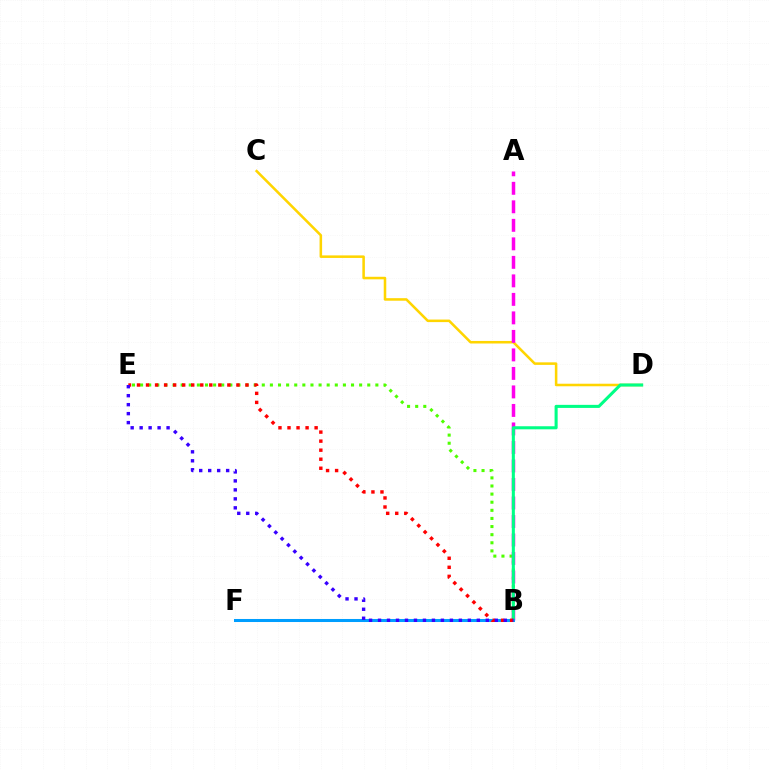{('C', 'D'): [{'color': '#ffd500', 'line_style': 'solid', 'thickness': 1.83}], ('B', 'E'): [{'color': '#4fff00', 'line_style': 'dotted', 'thickness': 2.2}, {'color': '#ff0000', 'line_style': 'dotted', 'thickness': 2.46}, {'color': '#3700ff', 'line_style': 'dotted', 'thickness': 2.44}], ('A', 'B'): [{'color': '#ff00ed', 'line_style': 'dashed', 'thickness': 2.51}], ('B', 'D'): [{'color': '#00ff86', 'line_style': 'solid', 'thickness': 2.21}], ('B', 'F'): [{'color': '#009eff', 'line_style': 'solid', 'thickness': 2.19}]}